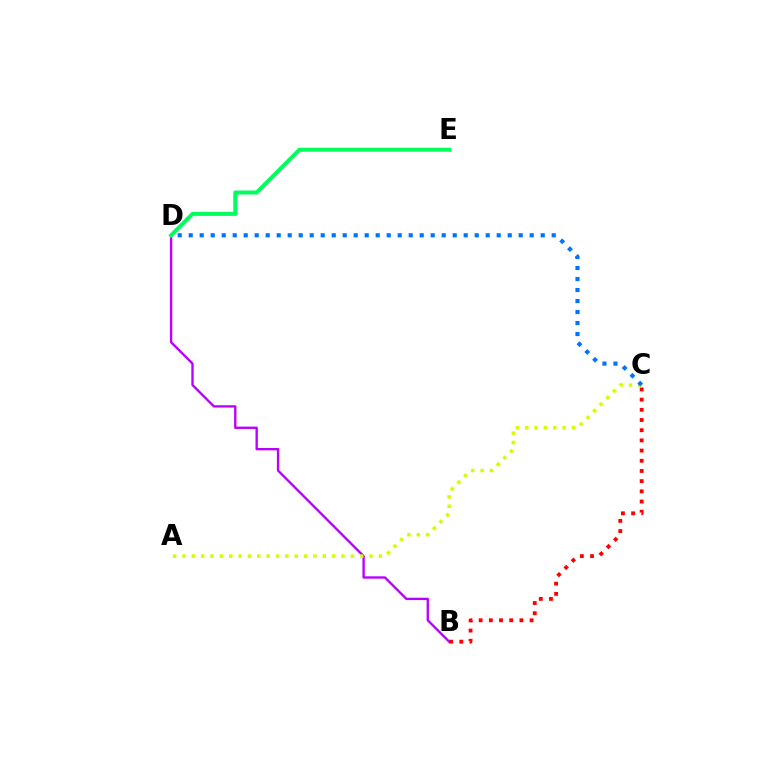{('B', 'D'): [{'color': '#b900ff', 'line_style': 'solid', 'thickness': 1.7}], ('A', 'C'): [{'color': '#d1ff00', 'line_style': 'dotted', 'thickness': 2.54}], ('B', 'C'): [{'color': '#ff0000', 'line_style': 'dotted', 'thickness': 2.77}], ('C', 'D'): [{'color': '#0074ff', 'line_style': 'dotted', 'thickness': 2.99}], ('D', 'E'): [{'color': '#00ff5c', 'line_style': 'solid', 'thickness': 2.87}]}